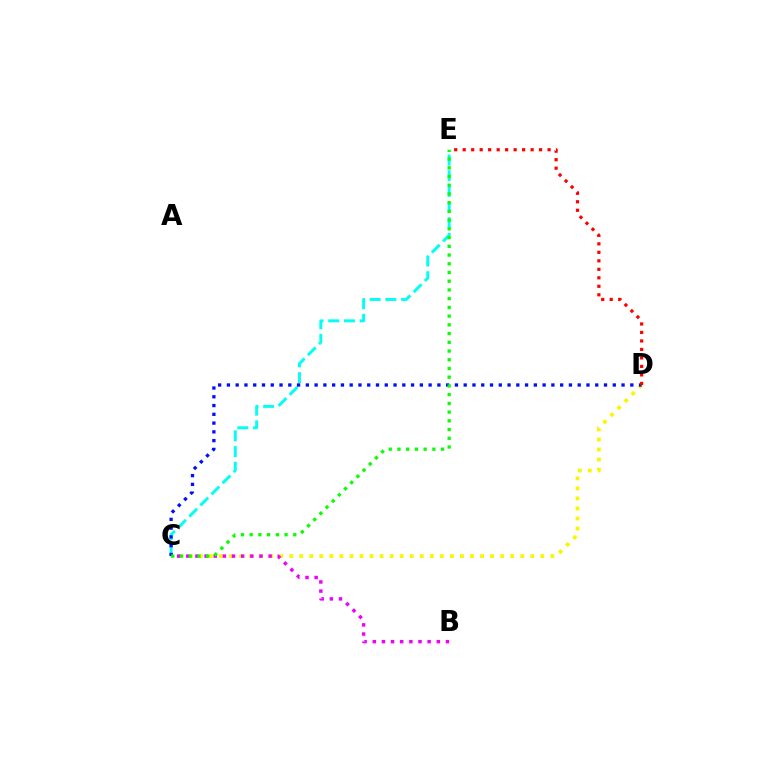{('C', 'D'): [{'color': '#fcf500', 'line_style': 'dotted', 'thickness': 2.73}, {'color': '#0010ff', 'line_style': 'dotted', 'thickness': 2.38}], ('C', 'E'): [{'color': '#00fff6', 'line_style': 'dashed', 'thickness': 2.13}, {'color': '#08ff00', 'line_style': 'dotted', 'thickness': 2.37}], ('B', 'C'): [{'color': '#ee00ff', 'line_style': 'dotted', 'thickness': 2.49}], ('D', 'E'): [{'color': '#ff0000', 'line_style': 'dotted', 'thickness': 2.31}]}